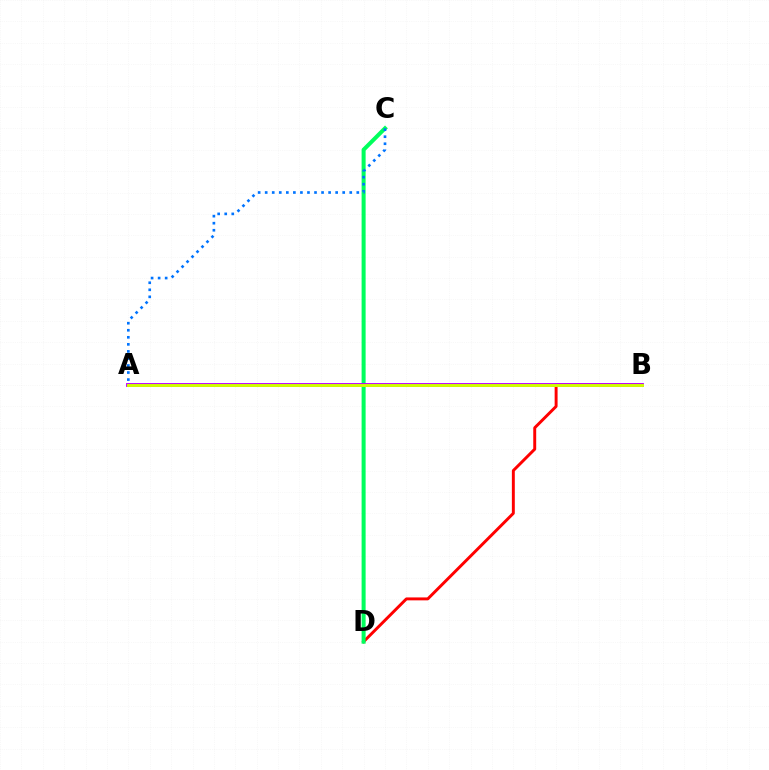{('B', 'D'): [{'color': '#ff0000', 'line_style': 'solid', 'thickness': 2.11}], ('C', 'D'): [{'color': '#00ff5c', 'line_style': 'solid', 'thickness': 2.9}], ('A', 'C'): [{'color': '#0074ff', 'line_style': 'dotted', 'thickness': 1.91}], ('A', 'B'): [{'color': '#b900ff', 'line_style': 'solid', 'thickness': 2.79}, {'color': '#d1ff00', 'line_style': 'solid', 'thickness': 2.11}]}